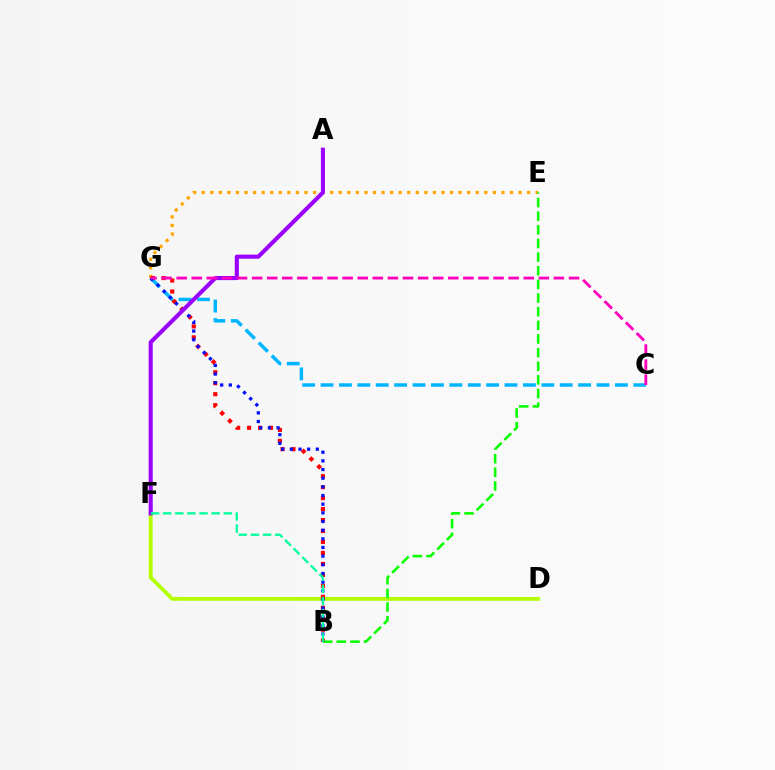{('E', 'G'): [{'color': '#ffa500', 'line_style': 'dotted', 'thickness': 2.33}], ('C', 'G'): [{'color': '#00b5ff', 'line_style': 'dashed', 'thickness': 2.5}, {'color': '#ff00bd', 'line_style': 'dashed', 'thickness': 2.05}], ('D', 'F'): [{'color': '#b3ff00', 'line_style': 'solid', 'thickness': 2.73}], ('B', 'G'): [{'color': '#ff0000', 'line_style': 'dotted', 'thickness': 2.98}, {'color': '#0010ff', 'line_style': 'dotted', 'thickness': 2.35}], ('B', 'E'): [{'color': '#08ff00', 'line_style': 'dashed', 'thickness': 1.85}], ('A', 'F'): [{'color': '#9b00ff', 'line_style': 'solid', 'thickness': 2.94}], ('B', 'F'): [{'color': '#00ff9d', 'line_style': 'dashed', 'thickness': 1.65}]}